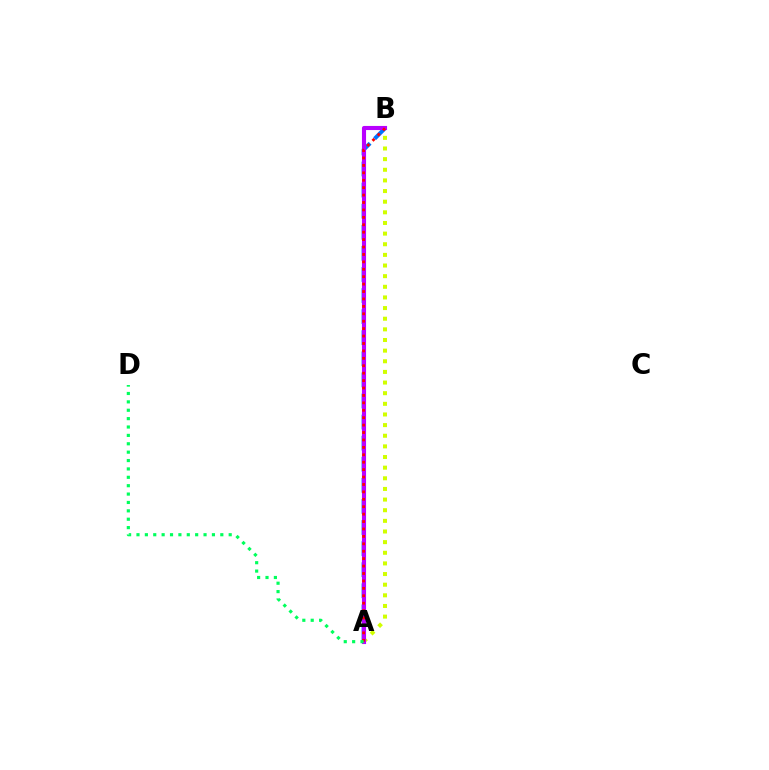{('A', 'B'): [{'color': '#d1ff00', 'line_style': 'dotted', 'thickness': 2.89}, {'color': '#0074ff', 'line_style': 'dashed', 'thickness': 2.86}, {'color': '#b900ff', 'line_style': 'solid', 'thickness': 2.96}, {'color': '#ff0000', 'line_style': 'dotted', 'thickness': 2.02}], ('A', 'D'): [{'color': '#00ff5c', 'line_style': 'dotted', 'thickness': 2.28}]}